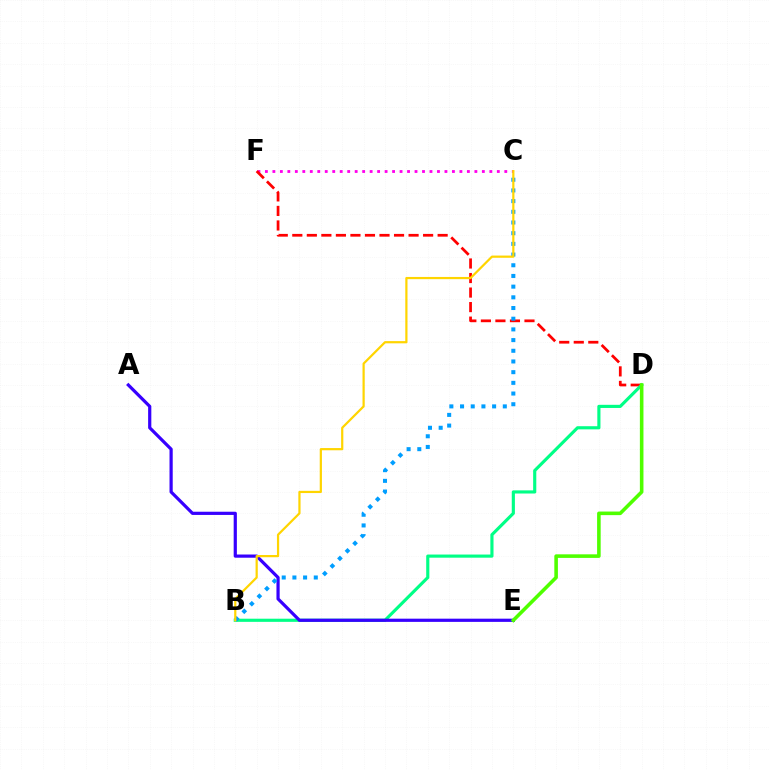{('C', 'F'): [{'color': '#ff00ed', 'line_style': 'dotted', 'thickness': 2.03}], ('D', 'F'): [{'color': '#ff0000', 'line_style': 'dashed', 'thickness': 1.97}], ('B', 'D'): [{'color': '#00ff86', 'line_style': 'solid', 'thickness': 2.26}], ('A', 'E'): [{'color': '#3700ff', 'line_style': 'solid', 'thickness': 2.31}], ('D', 'E'): [{'color': '#4fff00', 'line_style': 'solid', 'thickness': 2.58}], ('B', 'C'): [{'color': '#009eff', 'line_style': 'dotted', 'thickness': 2.9}, {'color': '#ffd500', 'line_style': 'solid', 'thickness': 1.59}]}